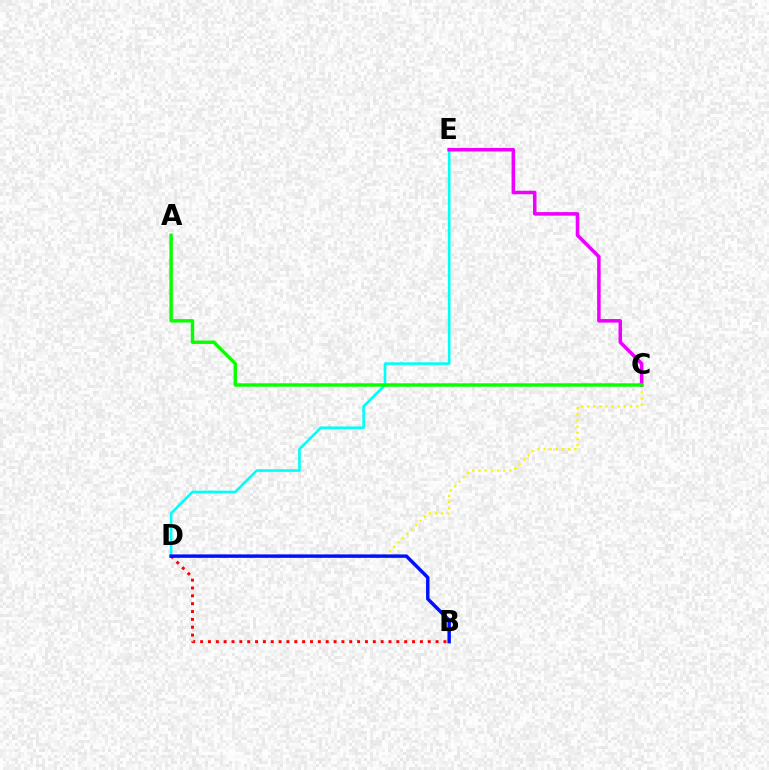{('C', 'D'): [{'color': '#fcf500', 'line_style': 'dotted', 'thickness': 1.67}], ('B', 'D'): [{'color': '#ff0000', 'line_style': 'dotted', 'thickness': 2.13}, {'color': '#0010ff', 'line_style': 'solid', 'thickness': 2.48}], ('D', 'E'): [{'color': '#00fff6', 'line_style': 'solid', 'thickness': 1.89}], ('C', 'E'): [{'color': '#ee00ff', 'line_style': 'solid', 'thickness': 2.55}], ('A', 'C'): [{'color': '#08ff00', 'line_style': 'solid', 'thickness': 2.46}]}